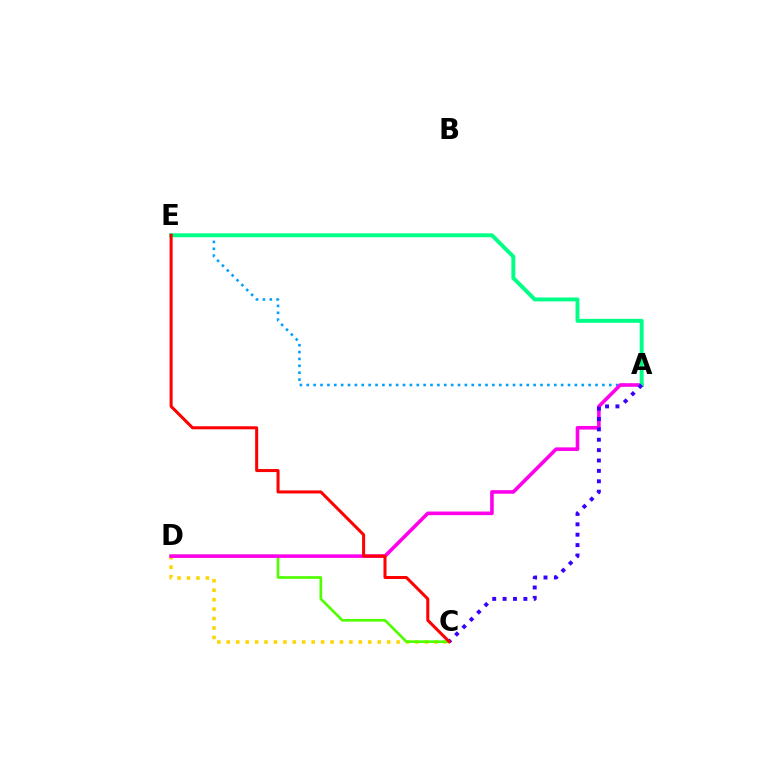{('C', 'D'): [{'color': '#ffd500', 'line_style': 'dotted', 'thickness': 2.56}, {'color': '#4fff00', 'line_style': 'solid', 'thickness': 1.92}], ('A', 'E'): [{'color': '#009eff', 'line_style': 'dotted', 'thickness': 1.87}, {'color': '#00ff86', 'line_style': 'solid', 'thickness': 2.83}], ('A', 'D'): [{'color': '#ff00ed', 'line_style': 'solid', 'thickness': 2.59}], ('A', 'C'): [{'color': '#3700ff', 'line_style': 'dotted', 'thickness': 2.82}], ('C', 'E'): [{'color': '#ff0000', 'line_style': 'solid', 'thickness': 2.18}]}